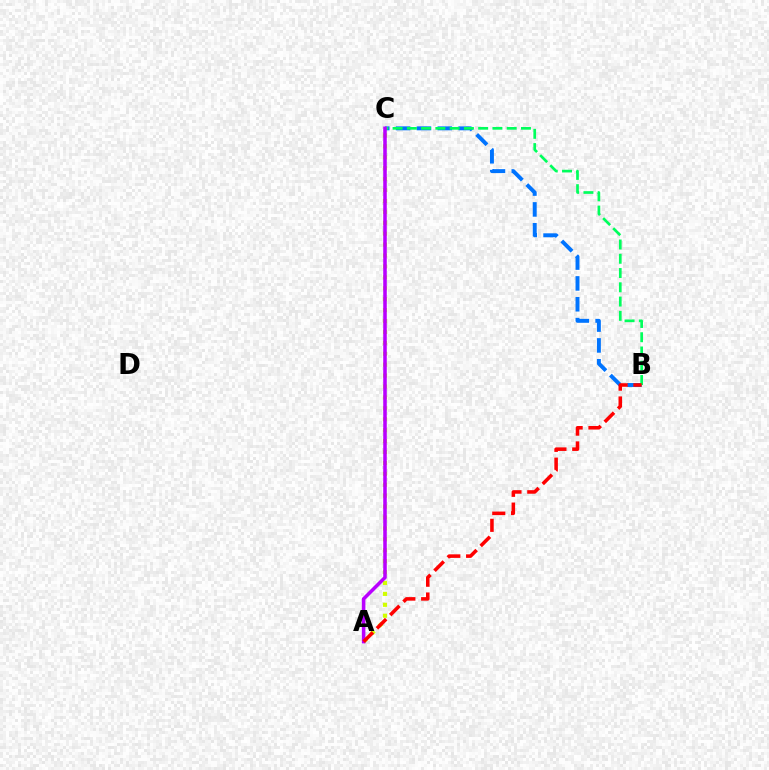{('B', 'C'): [{'color': '#0074ff', 'line_style': 'dashed', 'thickness': 2.83}, {'color': '#00ff5c', 'line_style': 'dashed', 'thickness': 1.94}], ('A', 'C'): [{'color': '#d1ff00', 'line_style': 'dotted', 'thickness': 2.97}, {'color': '#b900ff', 'line_style': 'solid', 'thickness': 2.55}], ('A', 'B'): [{'color': '#ff0000', 'line_style': 'dashed', 'thickness': 2.55}]}